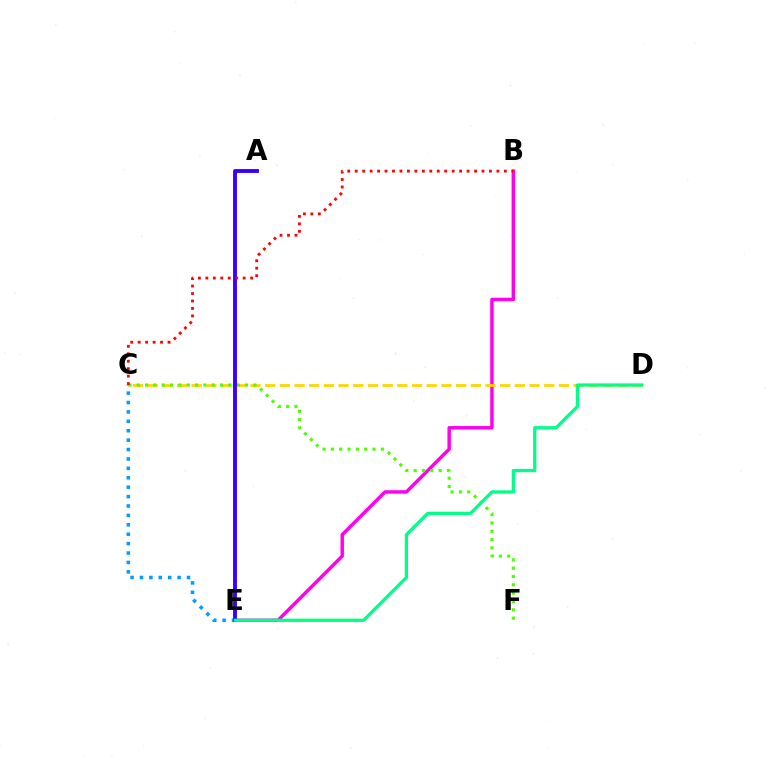{('C', 'E'): [{'color': '#009eff', 'line_style': 'dotted', 'thickness': 2.56}], ('B', 'E'): [{'color': '#ff00ed', 'line_style': 'solid', 'thickness': 2.48}], ('C', 'D'): [{'color': '#ffd500', 'line_style': 'dashed', 'thickness': 2.0}], ('C', 'F'): [{'color': '#4fff00', 'line_style': 'dotted', 'thickness': 2.26}], ('A', 'E'): [{'color': '#3700ff', 'line_style': 'solid', 'thickness': 2.8}], ('D', 'E'): [{'color': '#00ff86', 'line_style': 'solid', 'thickness': 2.34}], ('B', 'C'): [{'color': '#ff0000', 'line_style': 'dotted', 'thickness': 2.03}]}